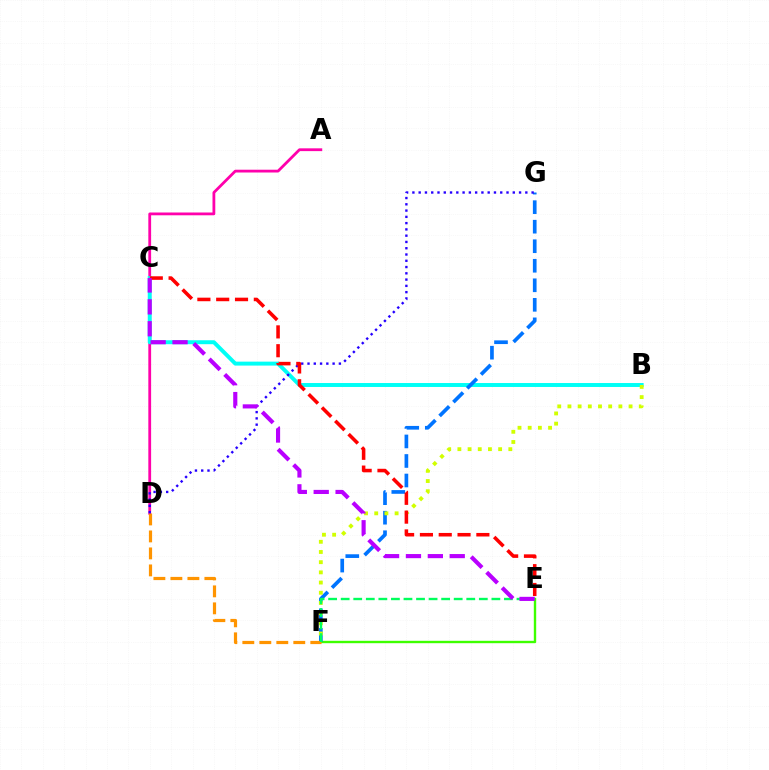{('E', 'F'): [{'color': '#3dff00', 'line_style': 'solid', 'thickness': 1.72}, {'color': '#00ff5c', 'line_style': 'dashed', 'thickness': 1.71}], ('A', 'D'): [{'color': '#ff00ac', 'line_style': 'solid', 'thickness': 2.01}], ('B', 'C'): [{'color': '#00fff6', 'line_style': 'solid', 'thickness': 2.84}], ('F', 'G'): [{'color': '#0074ff', 'line_style': 'dashed', 'thickness': 2.65}], ('D', 'F'): [{'color': '#ff9400', 'line_style': 'dashed', 'thickness': 2.31}], ('B', 'F'): [{'color': '#d1ff00', 'line_style': 'dotted', 'thickness': 2.77}], ('D', 'G'): [{'color': '#2500ff', 'line_style': 'dotted', 'thickness': 1.7}], ('C', 'E'): [{'color': '#ff0000', 'line_style': 'dashed', 'thickness': 2.56}, {'color': '#b900ff', 'line_style': 'dashed', 'thickness': 2.97}]}